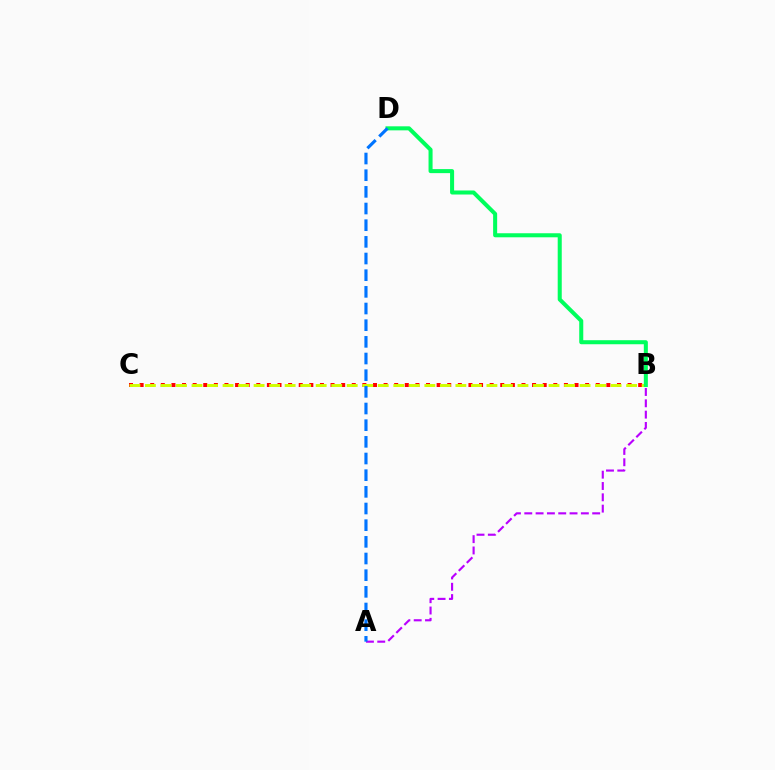{('A', 'B'): [{'color': '#b900ff', 'line_style': 'dashed', 'thickness': 1.54}], ('B', 'C'): [{'color': '#ff0000', 'line_style': 'dotted', 'thickness': 2.88}, {'color': '#d1ff00', 'line_style': 'dashed', 'thickness': 2.11}], ('B', 'D'): [{'color': '#00ff5c', 'line_style': 'solid', 'thickness': 2.91}], ('A', 'D'): [{'color': '#0074ff', 'line_style': 'dashed', 'thickness': 2.26}]}